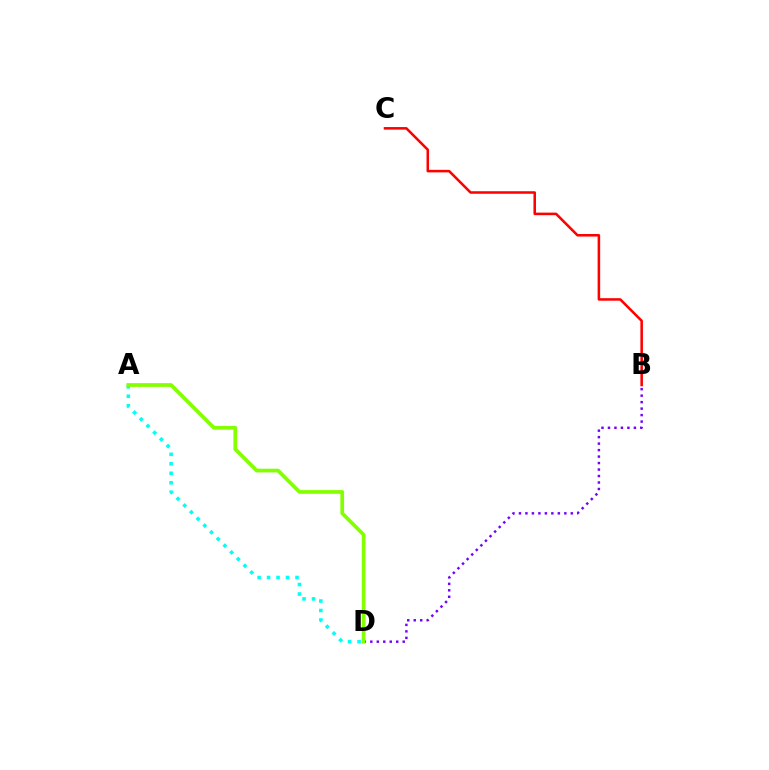{('B', 'D'): [{'color': '#7200ff', 'line_style': 'dotted', 'thickness': 1.76}], ('A', 'D'): [{'color': '#00fff6', 'line_style': 'dotted', 'thickness': 2.57}, {'color': '#84ff00', 'line_style': 'solid', 'thickness': 2.67}], ('B', 'C'): [{'color': '#ff0000', 'line_style': 'solid', 'thickness': 1.83}]}